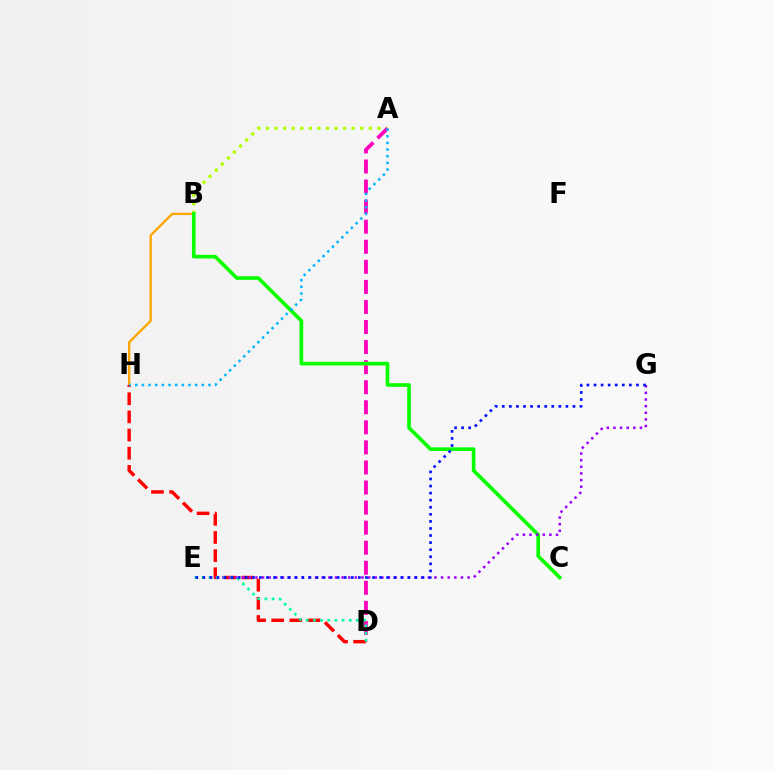{('A', 'B'): [{'color': '#b3ff00', 'line_style': 'dotted', 'thickness': 2.33}], ('B', 'H'): [{'color': '#ffa500', 'line_style': 'solid', 'thickness': 1.69}], ('A', 'D'): [{'color': '#ff00bd', 'line_style': 'dashed', 'thickness': 2.73}], ('D', 'H'): [{'color': '#ff0000', 'line_style': 'dashed', 'thickness': 2.47}], ('B', 'C'): [{'color': '#08ff00', 'line_style': 'solid', 'thickness': 2.62}], ('E', 'G'): [{'color': '#9b00ff', 'line_style': 'dotted', 'thickness': 1.8}, {'color': '#0010ff', 'line_style': 'dotted', 'thickness': 1.92}], ('A', 'H'): [{'color': '#00b5ff', 'line_style': 'dotted', 'thickness': 1.81}], ('D', 'E'): [{'color': '#00ff9d', 'line_style': 'dotted', 'thickness': 1.95}]}